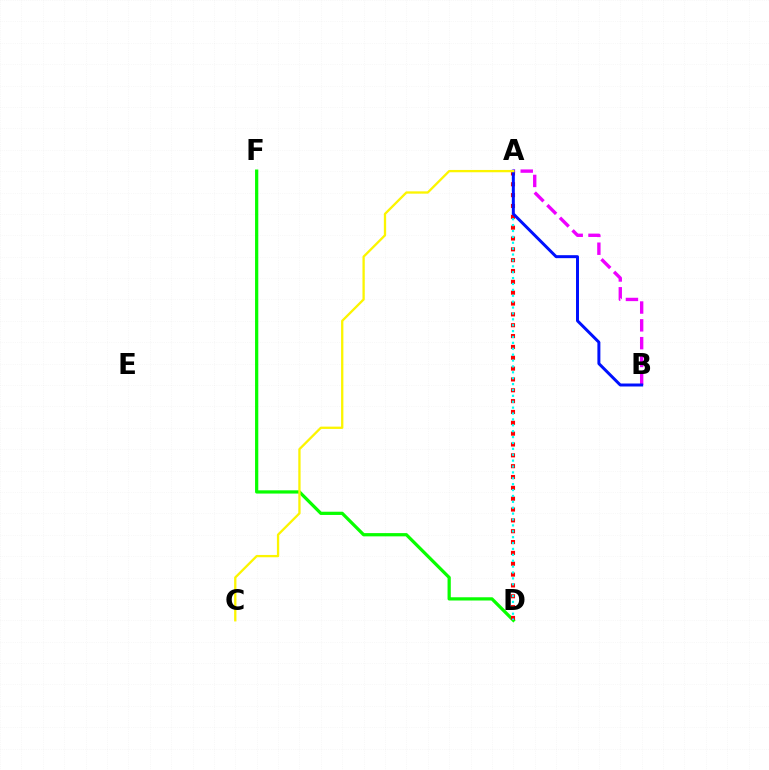{('D', 'F'): [{'color': '#08ff00', 'line_style': 'solid', 'thickness': 2.33}], ('A', 'D'): [{'color': '#ff0000', 'line_style': 'dotted', 'thickness': 2.95}, {'color': '#00fff6', 'line_style': 'dotted', 'thickness': 1.6}], ('A', 'B'): [{'color': '#ee00ff', 'line_style': 'dashed', 'thickness': 2.42}, {'color': '#0010ff', 'line_style': 'solid', 'thickness': 2.14}], ('A', 'C'): [{'color': '#fcf500', 'line_style': 'solid', 'thickness': 1.66}]}